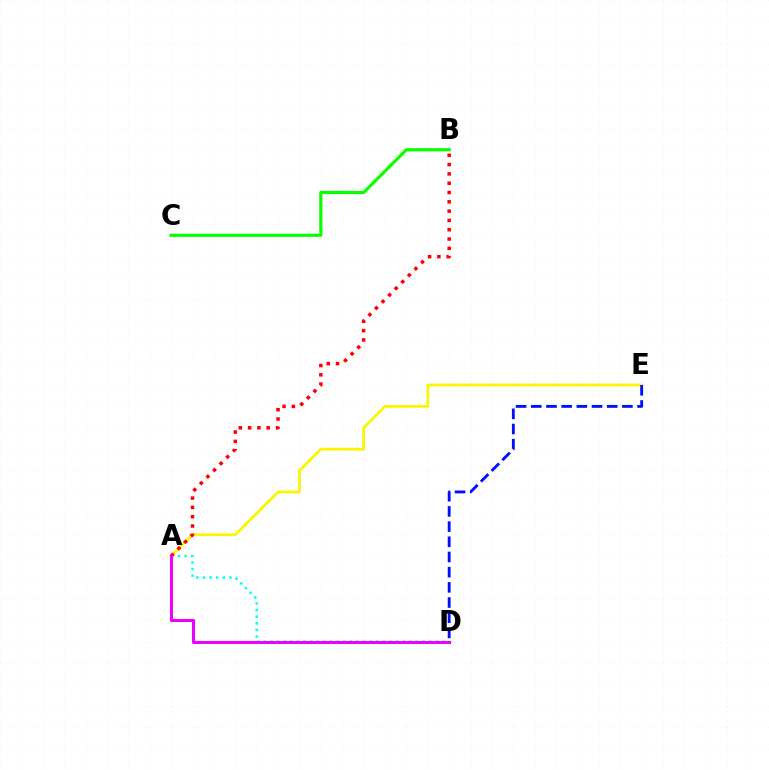{('A', 'E'): [{'color': '#fcf500', 'line_style': 'solid', 'thickness': 1.96}], ('A', 'D'): [{'color': '#00fff6', 'line_style': 'dotted', 'thickness': 1.8}, {'color': '#ee00ff', 'line_style': 'solid', 'thickness': 2.19}], ('A', 'B'): [{'color': '#ff0000', 'line_style': 'dotted', 'thickness': 2.53}], ('D', 'E'): [{'color': '#0010ff', 'line_style': 'dashed', 'thickness': 2.06}], ('B', 'C'): [{'color': '#08ff00', 'line_style': 'solid', 'thickness': 2.29}]}